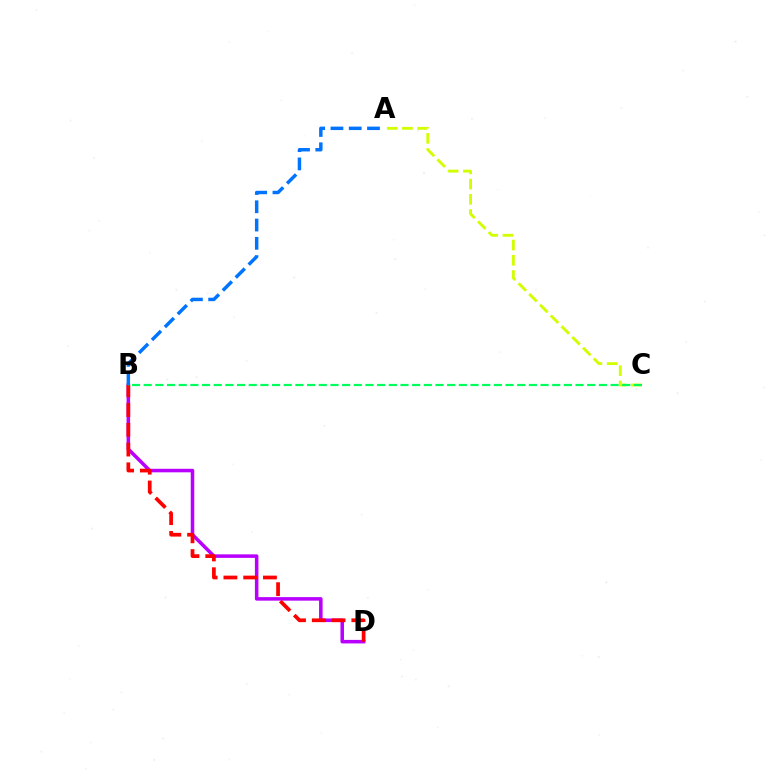{('B', 'D'): [{'color': '#b900ff', 'line_style': 'solid', 'thickness': 2.54}, {'color': '#ff0000', 'line_style': 'dashed', 'thickness': 2.69}], ('A', 'C'): [{'color': '#d1ff00', 'line_style': 'dashed', 'thickness': 2.07}], ('B', 'C'): [{'color': '#00ff5c', 'line_style': 'dashed', 'thickness': 1.59}], ('A', 'B'): [{'color': '#0074ff', 'line_style': 'dashed', 'thickness': 2.48}]}